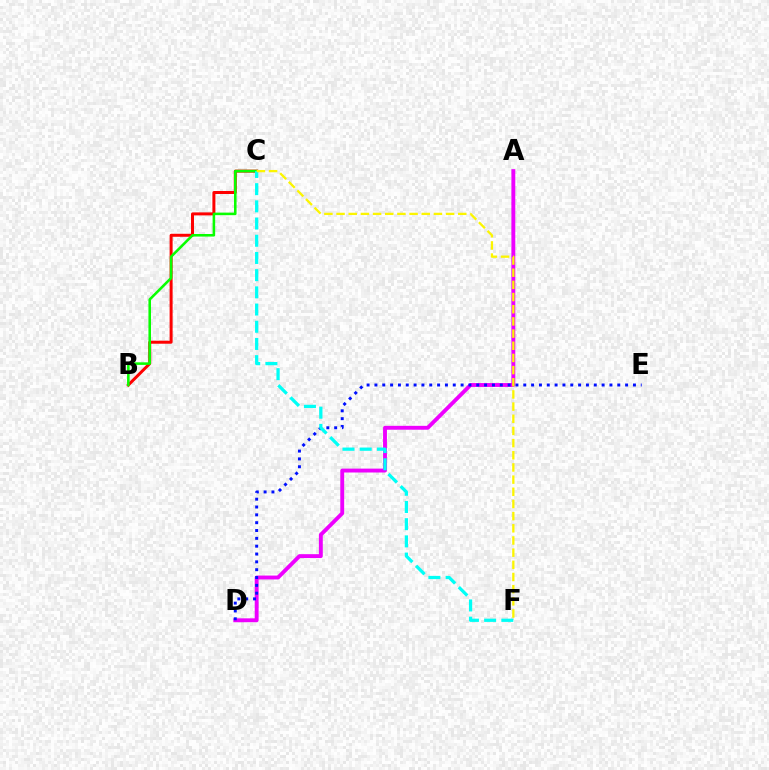{('B', 'C'): [{'color': '#ff0000', 'line_style': 'solid', 'thickness': 2.16}, {'color': '#08ff00', 'line_style': 'solid', 'thickness': 1.85}], ('A', 'D'): [{'color': '#ee00ff', 'line_style': 'solid', 'thickness': 2.8}], ('D', 'E'): [{'color': '#0010ff', 'line_style': 'dotted', 'thickness': 2.13}], ('C', 'F'): [{'color': '#00fff6', 'line_style': 'dashed', 'thickness': 2.34}, {'color': '#fcf500', 'line_style': 'dashed', 'thickness': 1.65}]}